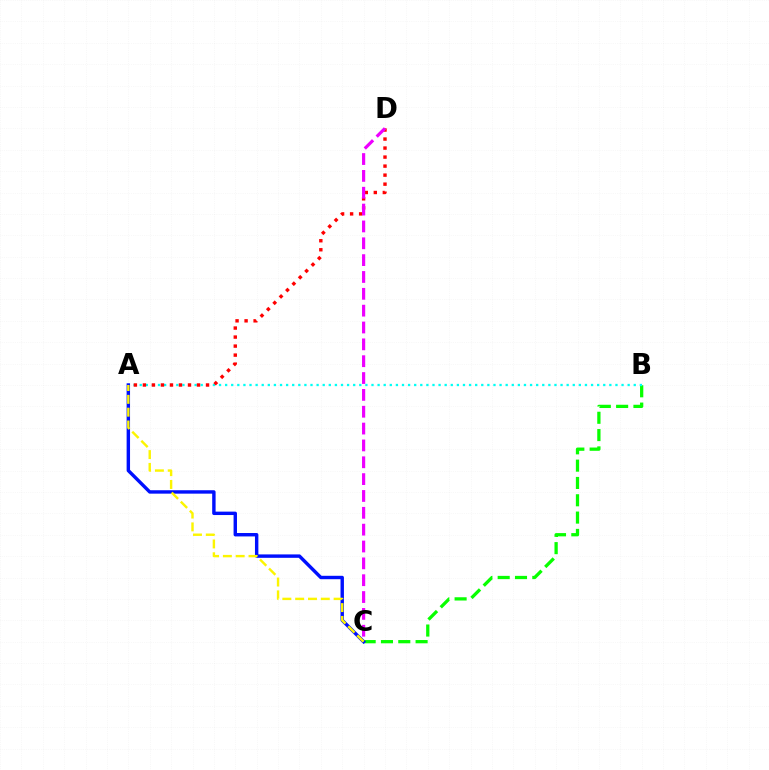{('B', 'C'): [{'color': '#08ff00', 'line_style': 'dashed', 'thickness': 2.35}], ('A', 'B'): [{'color': '#00fff6', 'line_style': 'dotted', 'thickness': 1.66}], ('A', 'C'): [{'color': '#0010ff', 'line_style': 'solid', 'thickness': 2.46}, {'color': '#fcf500', 'line_style': 'dashed', 'thickness': 1.74}], ('A', 'D'): [{'color': '#ff0000', 'line_style': 'dotted', 'thickness': 2.45}], ('C', 'D'): [{'color': '#ee00ff', 'line_style': 'dashed', 'thickness': 2.29}]}